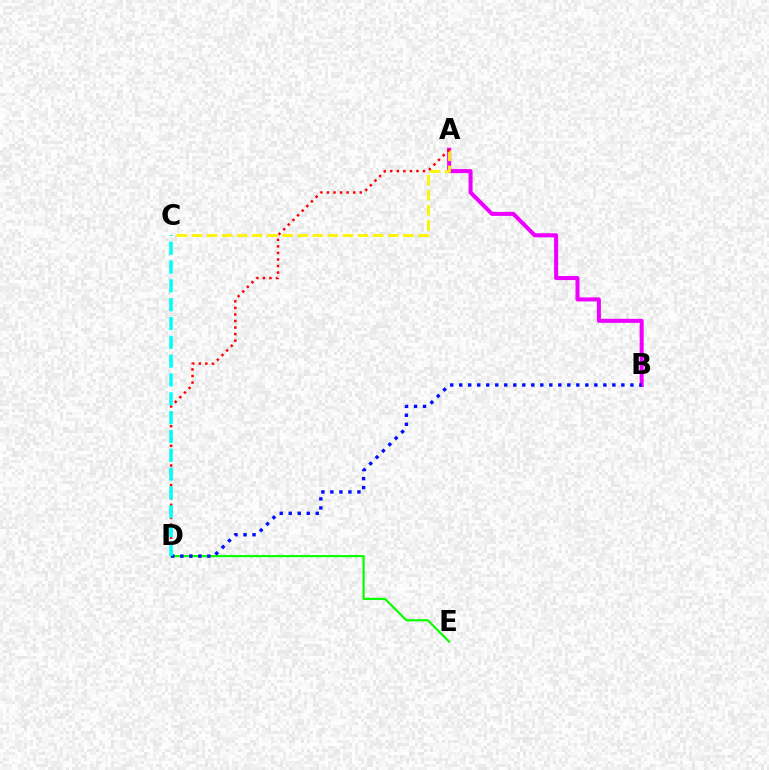{('D', 'E'): [{'color': '#08ff00', 'line_style': 'solid', 'thickness': 1.57}], ('A', 'B'): [{'color': '#ee00ff', 'line_style': 'solid', 'thickness': 2.9}], ('A', 'C'): [{'color': '#fcf500', 'line_style': 'dashed', 'thickness': 2.05}], ('A', 'D'): [{'color': '#ff0000', 'line_style': 'dotted', 'thickness': 1.78}], ('B', 'D'): [{'color': '#0010ff', 'line_style': 'dotted', 'thickness': 2.45}], ('C', 'D'): [{'color': '#00fff6', 'line_style': 'dashed', 'thickness': 2.56}]}